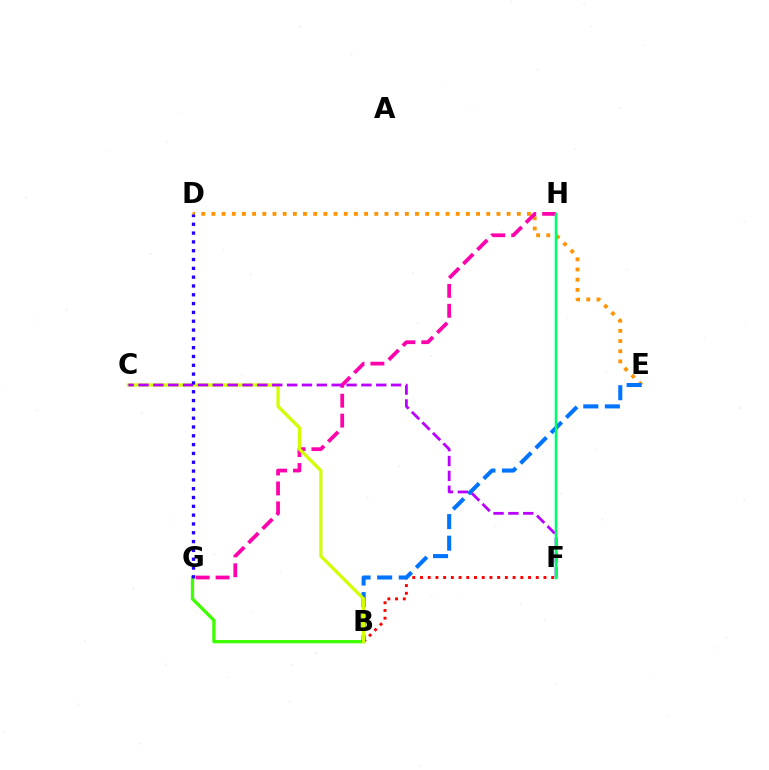{('B', 'F'): [{'color': '#ff0000', 'line_style': 'dotted', 'thickness': 2.1}], ('F', 'H'): [{'color': '#00fff6', 'line_style': 'solid', 'thickness': 1.75}, {'color': '#00ff5c', 'line_style': 'solid', 'thickness': 1.67}], ('B', 'G'): [{'color': '#3dff00', 'line_style': 'solid', 'thickness': 2.35}], ('D', 'E'): [{'color': '#ff9400', 'line_style': 'dotted', 'thickness': 2.77}], ('G', 'H'): [{'color': '#ff00ac', 'line_style': 'dashed', 'thickness': 2.7}], ('B', 'E'): [{'color': '#0074ff', 'line_style': 'dashed', 'thickness': 2.93}], ('B', 'C'): [{'color': '#d1ff00', 'line_style': 'solid', 'thickness': 2.33}], ('C', 'F'): [{'color': '#b900ff', 'line_style': 'dashed', 'thickness': 2.02}], ('D', 'G'): [{'color': '#2500ff', 'line_style': 'dotted', 'thickness': 2.39}]}